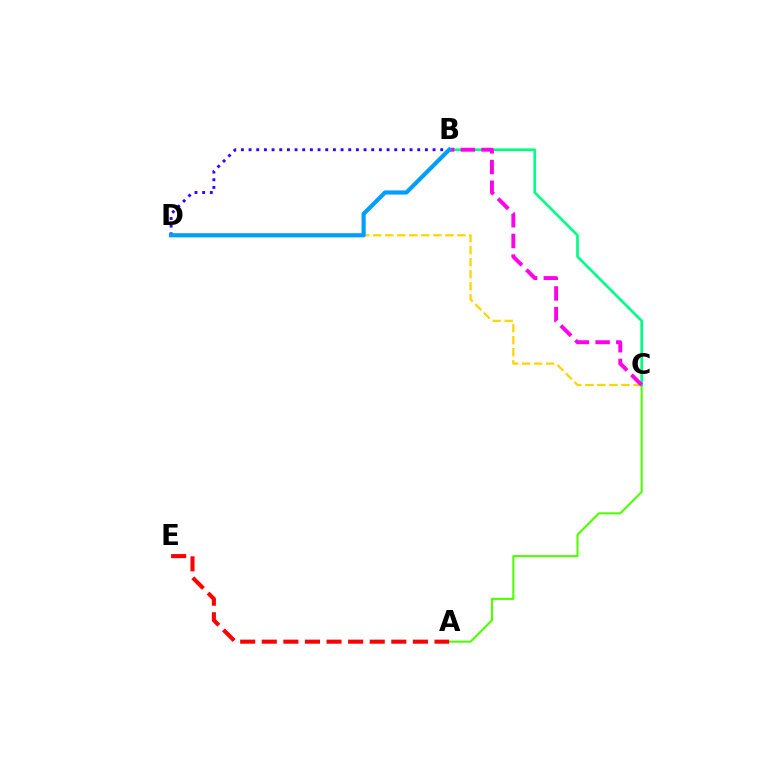{('C', 'D'): [{'color': '#ffd500', 'line_style': 'dashed', 'thickness': 1.63}], ('A', 'C'): [{'color': '#4fff00', 'line_style': 'solid', 'thickness': 1.5}], ('B', 'D'): [{'color': '#3700ff', 'line_style': 'dotted', 'thickness': 2.08}, {'color': '#009eff', 'line_style': 'solid', 'thickness': 3.0}], ('B', 'C'): [{'color': '#00ff86', 'line_style': 'solid', 'thickness': 1.93}, {'color': '#ff00ed', 'line_style': 'dashed', 'thickness': 2.81}], ('A', 'E'): [{'color': '#ff0000', 'line_style': 'dashed', 'thickness': 2.93}]}